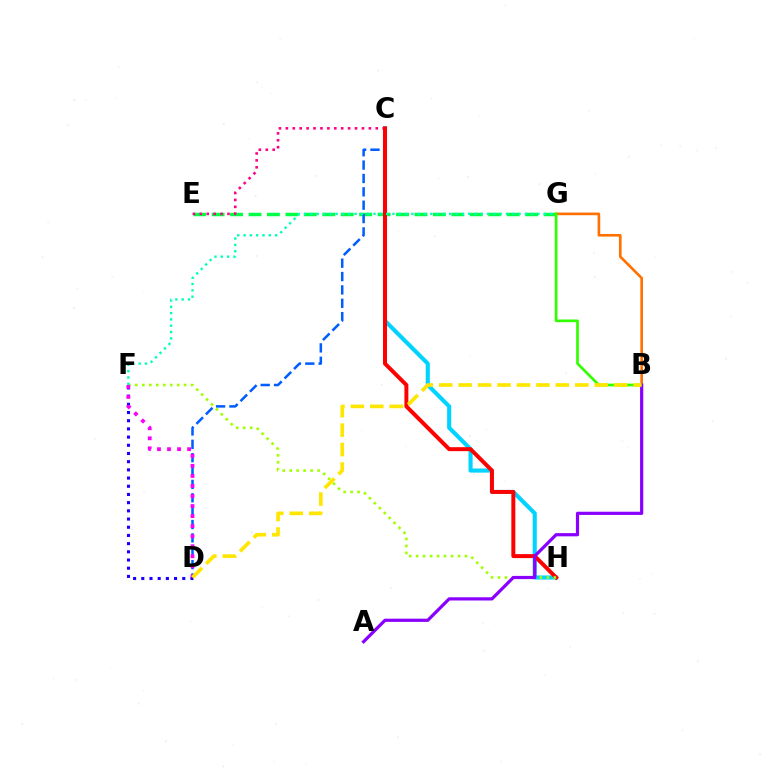{('E', 'G'): [{'color': '#00ff45', 'line_style': 'dashed', 'thickness': 2.51}], ('C', 'H'): [{'color': '#00d3ff', 'line_style': 'solid', 'thickness': 2.95}, {'color': '#ff0000', 'line_style': 'solid', 'thickness': 2.86}], ('B', 'G'): [{'color': '#ff7000', 'line_style': 'solid', 'thickness': 1.89}, {'color': '#31ff00', 'line_style': 'solid', 'thickness': 1.93}], ('C', 'D'): [{'color': '#005dff', 'line_style': 'dashed', 'thickness': 1.82}], ('C', 'E'): [{'color': '#ff0088', 'line_style': 'dotted', 'thickness': 1.88}], ('D', 'F'): [{'color': '#1900ff', 'line_style': 'dotted', 'thickness': 2.23}, {'color': '#fa00f9', 'line_style': 'dotted', 'thickness': 2.73}], ('F', 'H'): [{'color': '#a2ff00', 'line_style': 'dotted', 'thickness': 1.9}], ('F', 'G'): [{'color': '#00ffbb', 'line_style': 'dotted', 'thickness': 1.71}], ('A', 'B'): [{'color': '#8a00ff', 'line_style': 'solid', 'thickness': 2.31}], ('B', 'D'): [{'color': '#ffe600', 'line_style': 'dashed', 'thickness': 2.64}]}